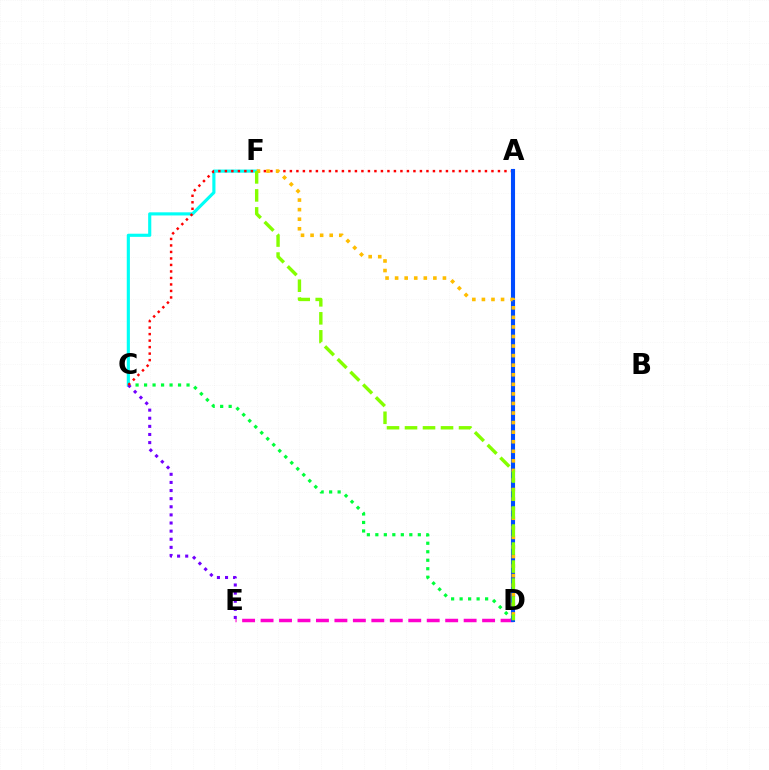{('C', 'D'): [{'color': '#00ff39', 'line_style': 'dotted', 'thickness': 2.31}], ('C', 'F'): [{'color': '#00fff6', 'line_style': 'solid', 'thickness': 2.26}], ('C', 'E'): [{'color': '#7200ff', 'line_style': 'dotted', 'thickness': 2.21}], ('A', 'C'): [{'color': '#ff0000', 'line_style': 'dotted', 'thickness': 1.77}], ('D', 'E'): [{'color': '#ff00cf', 'line_style': 'dashed', 'thickness': 2.51}], ('A', 'D'): [{'color': '#004bff', 'line_style': 'solid', 'thickness': 2.95}], ('D', 'F'): [{'color': '#ffbd00', 'line_style': 'dotted', 'thickness': 2.6}, {'color': '#84ff00', 'line_style': 'dashed', 'thickness': 2.45}]}